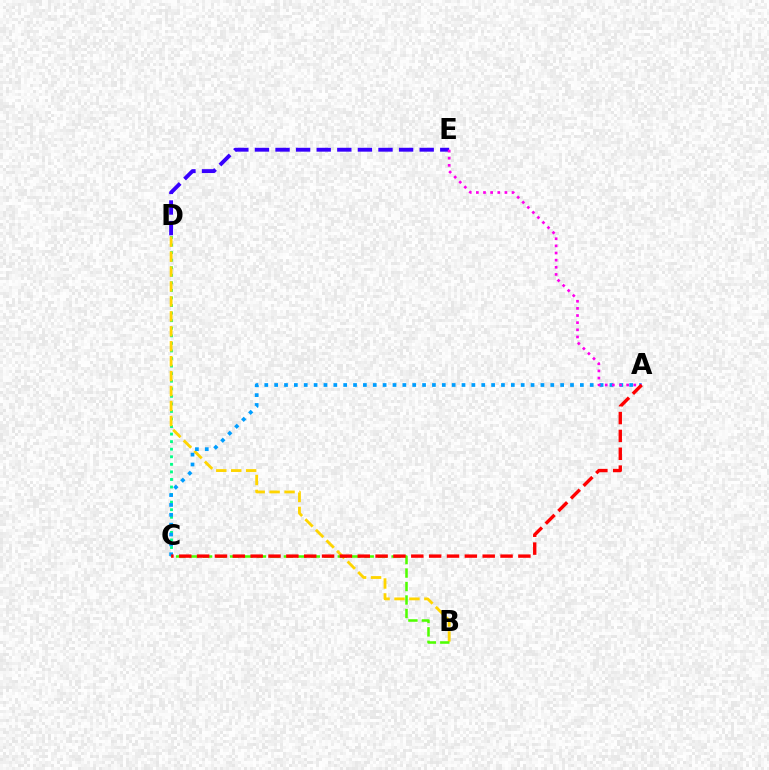{('C', 'D'): [{'color': '#00ff86', 'line_style': 'dotted', 'thickness': 2.05}], ('B', 'D'): [{'color': '#ffd500', 'line_style': 'dashed', 'thickness': 2.03}], ('B', 'C'): [{'color': '#4fff00', 'line_style': 'dashed', 'thickness': 1.83}], ('D', 'E'): [{'color': '#3700ff', 'line_style': 'dashed', 'thickness': 2.8}], ('A', 'C'): [{'color': '#009eff', 'line_style': 'dotted', 'thickness': 2.68}, {'color': '#ff0000', 'line_style': 'dashed', 'thickness': 2.42}], ('A', 'E'): [{'color': '#ff00ed', 'line_style': 'dotted', 'thickness': 1.94}]}